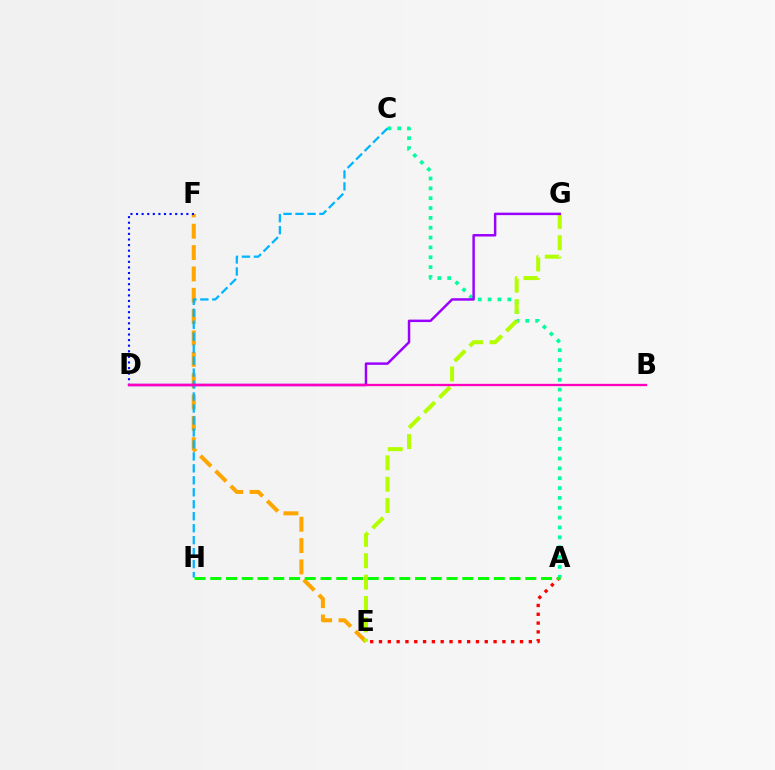{('A', 'E'): [{'color': '#ff0000', 'line_style': 'dotted', 'thickness': 2.39}], ('E', 'F'): [{'color': '#ffa500', 'line_style': 'dashed', 'thickness': 2.9}], ('D', 'F'): [{'color': '#0010ff', 'line_style': 'dotted', 'thickness': 1.52}], ('A', 'C'): [{'color': '#00ff9d', 'line_style': 'dotted', 'thickness': 2.68}], ('C', 'H'): [{'color': '#00b5ff', 'line_style': 'dashed', 'thickness': 1.63}], ('E', 'G'): [{'color': '#b3ff00', 'line_style': 'dashed', 'thickness': 2.9}], ('D', 'G'): [{'color': '#9b00ff', 'line_style': 'solid', 'thickness': 1.78}], ('A', 'H'): [{'color': '#08ff00', 'line_style': 'dashed', 'thickness': 2.14}], ('B', 'D'): [{'color': '#ff00bd', 'line_style': 'solid', 'thickness': 1.67}]}